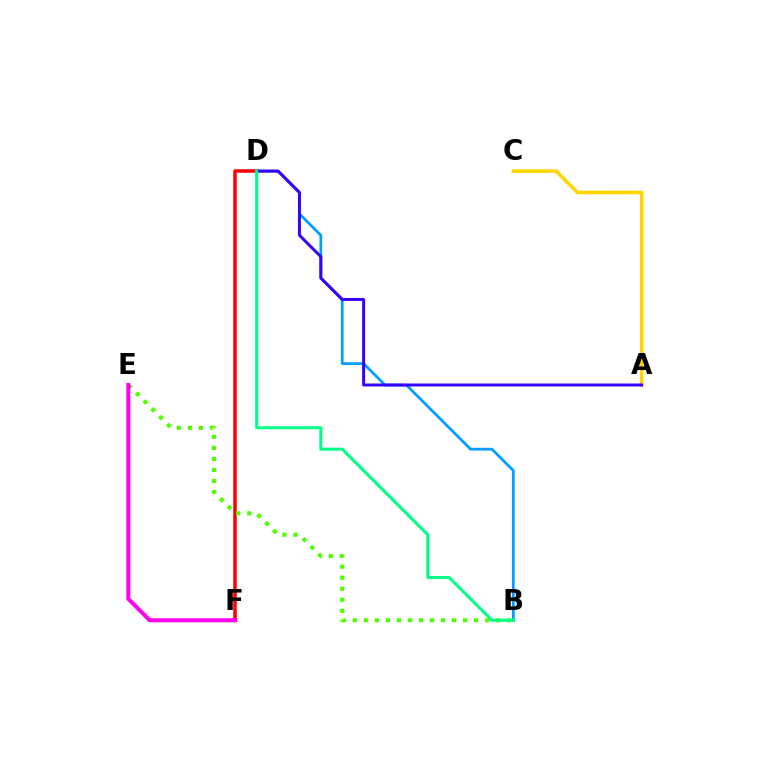{('D', 'F'): [{'color': '#ff0000', 'line_style': 'solid', 'thickness': 2.52}], ('B', 'D'): [{'color': '#009eff', 'line_style': 'solid', 'thickness': 1.98}, {'color': '#00ff86', 'line_style': 'solid', 'thickness': 2.19}], ('A', 'C'): [{'color': '#ffd500', 'line_style': 'solid', 'thickness': 2.56}], ('B', 'E'): [{'color': '#4fff00', 'line_style': 'dotted', 'thickness': 3.0}], ('A', 'D'): [{'color': '#3700ff', 'line_style': 'solid', 'thickness': 2.14}], ('E', 'F'): [{'color': '#ff00ed', 'line_style': 'solid', 'thickness': 2.89}]}